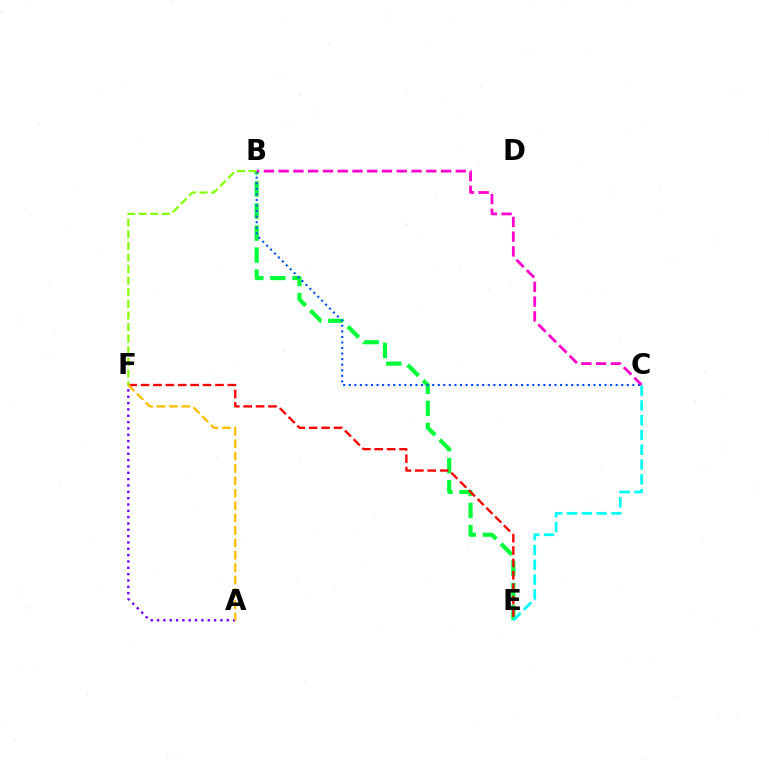{('B', 'E'): [{'color': '#00ff39', 'line_style': 'dashed', 'thickness': 3.0}], ('A', 'F'): [{'color': '#7200ff', 'line_style': 'dotted', 'thickness': 1.72}, {'color': '#ffbd00', 'line_style': 'dashed', 'thickness': 1.68}], ('E', 'F'): [{'color': '#ff0000', 'line_style': 'dashed', 'thickness': 1.68}], ('B', 'C'): [{'color': '#004bff', 'line_style': 'dotted', 'thickness': 1.51}, {'color': '#ff00cf', 'line_style': 'dashed', 'thickness': 2.01}], ('C', 'E'): [{'color': '#00fff6', 'line_style': 'dashed', 'thickness': 2.01}], ('B', 'F'): [{'color': '#84ff00', 'line_style': 'dashed', 'thickness': 1.58}]}